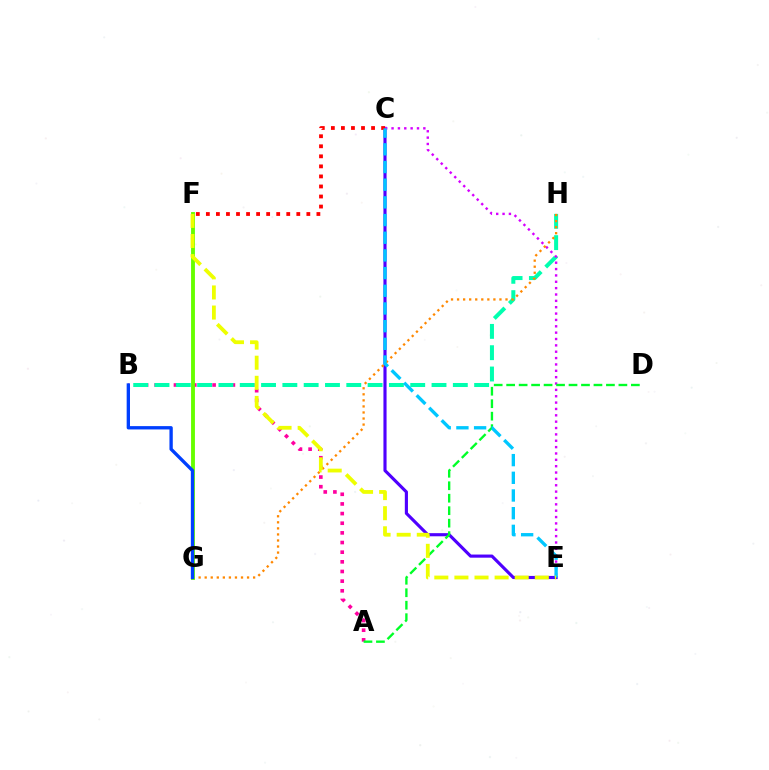{('A', 'B'): [{'color': '#ff00a0', 'line_style': 'dotted', 'thickness': 2.62}], ('B', 'H'): [{'color': '#00ffaf', 'line_style': 'dashed', 'thickness': 2.89}], ('C', 'E'): [{'color': '#4f00ff', 'line_style': 'solid', 'thickness': 2.26}, {'color': '#d600ff', 'line_style': 'dotted', 'thickness': 1.73}, {'color': '#00c7ff', 'line_style': 'dashed', 'thickness': 2.4}], ('G', 'H'): [{'color': '#ff8800', 'line_style': 'dotted', 'thickness': 1.64}], ('F', 'G'): [{'color': '#66ff00', 'line_style': 'solid', 'thickness': 2.78}], ('A', 'D'): [{'color': '#00ff27', 'line_style': 'dashed', 'thickness': 1.69}], ('C', 'F'): [{'color': '#ff0000', 'line_style': 'dotted', 'thickness': 2.73}], ('B', 'G'): [{'color': '#003fff', 'line_style': 'solid', 'thickness': 2.4}], ('E', 'F'): [{'color': '#eeff00', 'line_style': 'dashed', 'thickness': 2.73}]}